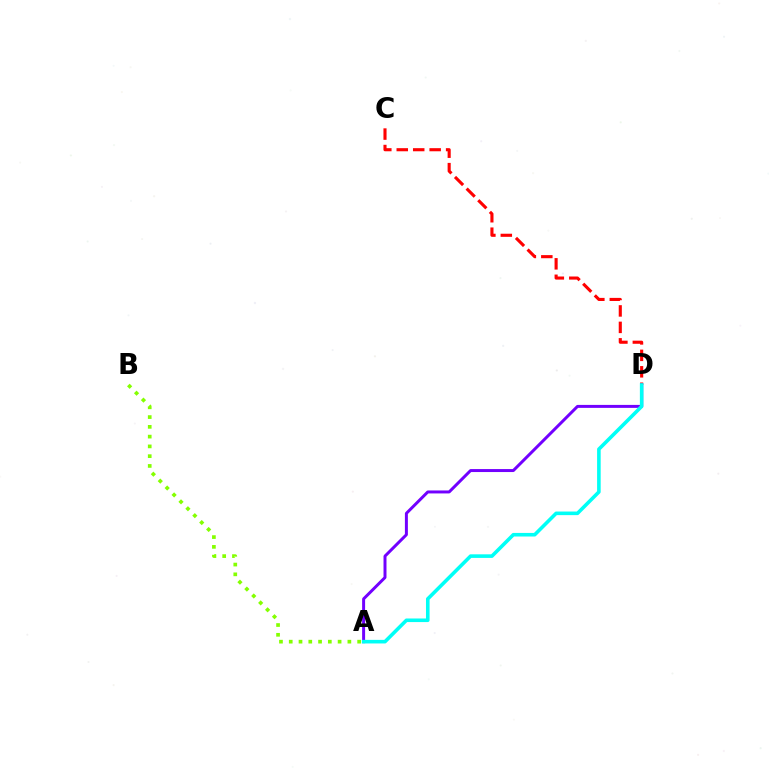{('A', 'B'): [{'color': '#84ff00', 'line_style': 'dotted', 'thickness': 2.66}], ('C', 'D'): [{'color': '#ff0000', 'line_style': 'dashed', 'thickness': 2.24}], ('A', 'D'): [{'color': '#7200ff', 'line_style': 'solid', 'thickness': 2.14}, {'color': '#00fff6', 'line_style': 'solid', 'thickness': 2.58}]}